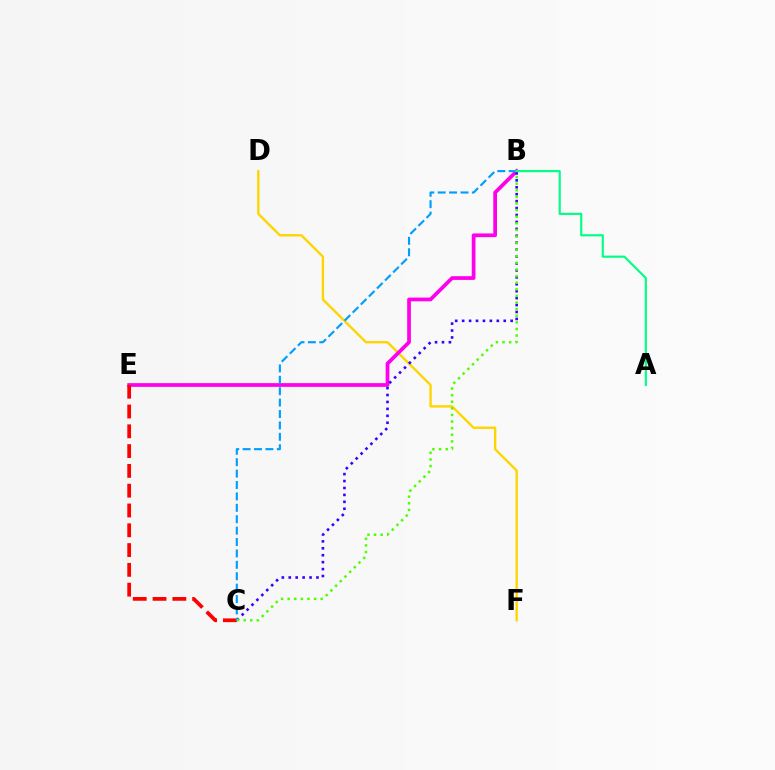{('D', 'F'): [{'color': '#ffd500', 'line_style': 'solid', 'thickness': 1.71}], ('B', 'E'): [{'color': '#ff00ed', 'line_style': 'solid', 'thickness': 2.69}], ('B', 'C'): [{'color': '#3700ff', 'line_style': 'dotted', 'thickness': 1.88}, {'color': '#009eff', 'line_style': 'dashed', 'thickness': 1.55}, {'color': '#4fff00', 'line_style': 'dotted', 'thickness': 1.79}], ('C', 'E'): [{'color': '#ff0000', 'line_style': 'dashed', 'thickness': 2.69}], ('A', 'B'): [{'color': '#00ff86', 'line_style': 'solid', 'thickness': 1.55}]}